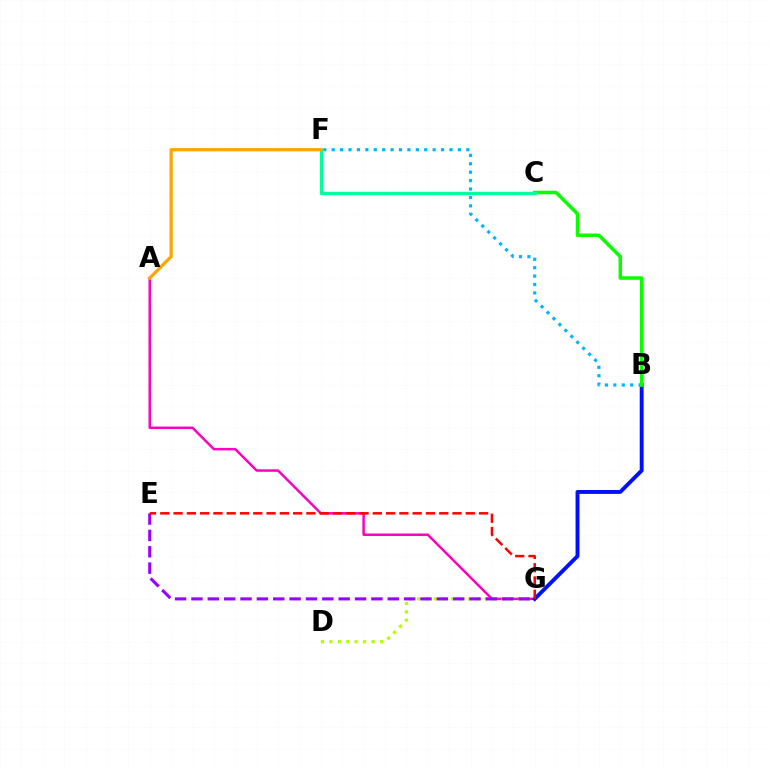{('A', 'G'): [{'color': '#ff00bd', 'line_style': 'solid', 'thickness': 1.78}], ('D', 'G'): [{'color': '#b3ff00', 'line_style': 'dotted', 'thickness': 2.29}], ('B', 'G'): [{'color': '#0010ff', 'line_style': 'solid', 'thickness': 2.81}], ('B', 'F'): [{'color': '#00b5ff', 'line_style': 'dotted', 'thickness': 2.29}], ('B', 'C'): [{'color': '#08ff00', 'line_style': 'solid', 'thickness': 2.5}], ('E', 'G'): [{'color': '#9b00ff', 'line_style': 'dashed', 'thickness': 2.22}, {'color': '#ff0000', 'line_style': 'dashed', 'thickness': 1.8}], ('C', 'F'): [{'color': '#00ff9d', 'line_style': 'solid', 'thickness': 2.43}], ('A', 'F'): [{'color': '#ffa500', 'line_style': 'solid', 'thickness': 2.34}]}